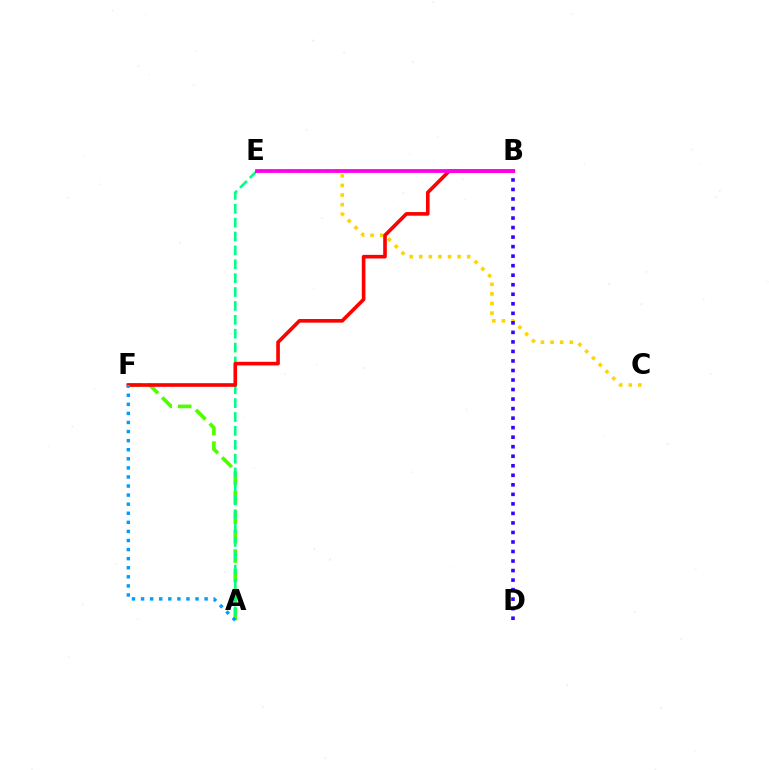{('A', 'F'): [{'color': '#4fff00', 'line_style': 'dashed', 'thickness': 2.65}, {'color': '#009eff', 'line_style': 'dotted', 'thickness': 2.47}], ('A', 'E'): [{'color': '#00ff86', 'line_style': 'dashed', 'thickness': 1.89}], ('C', 'E'): [{'color': '#ffd500', 'line_style': 'dotted', 'thickness': 2.61}], ('B', 'D'): [{'color': '#3700ff', 'line_style': 'dotted', 'thickness': 2.59}], ('B', 'F'): [{'color': '#ff0000', 'line_style': 'solid', 'thickness': 2.61}], ('B', 'E'): [{'color': '#ff00ed', 'line_style': 'solid', 'thickness': 2.72}]}